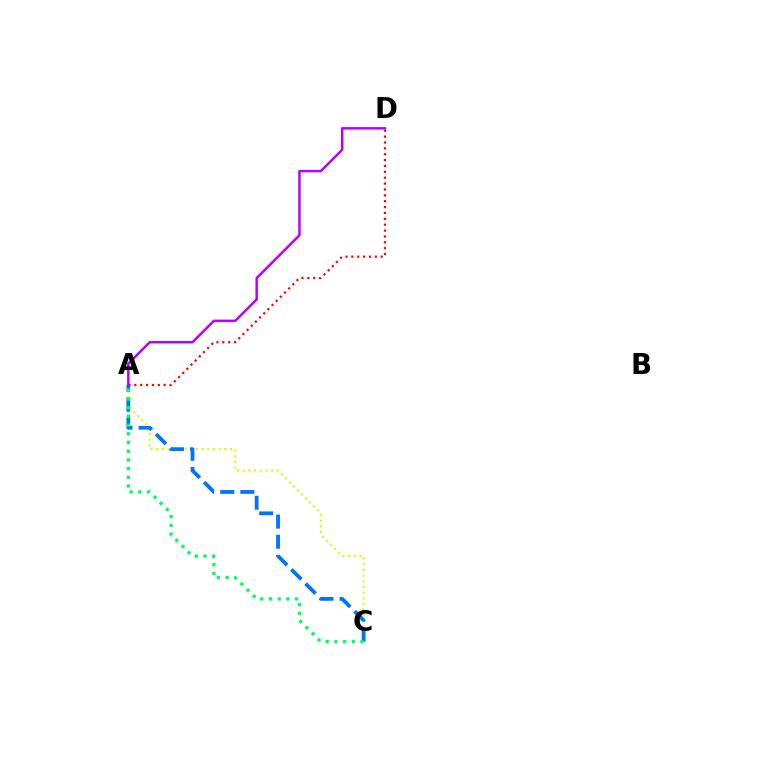{('A', 'C'): [{'color': '#d1ff00', 'line_style': 'dotted', 'thickness': 1.54}, {'color': '#0074ff', 'line_style': 'dashed', 'thickness': 2.73}, {'color': '#00ff5c', 'line_style': 'dotted', 'thickness': 2.36}], ('A', 'D'): [{'color': '#ff0000', 'line_style': 'dotted', 'thickness': 1.6}, {'color': '#b900ff', 'line_style': 'solid', 'thickness': 1.79}]}